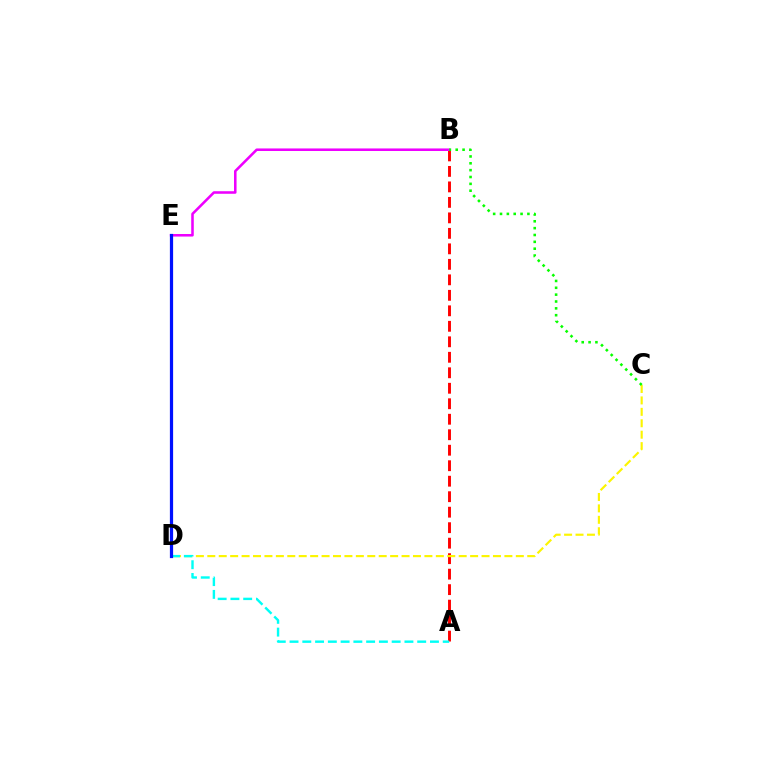{('A', 'B'): [{'color': '#ff0000', 'line_style': 'dashed', 'thickness': 2.1}], ('C', 'D'): [{'color': '#fcf500', 'line_style': 'dashed', 'thickness': 1.55}], ('B', 'E'): [{'color': '#ee00ff', 'line_style': 'solid', 'thickness': 1.84}], ('A', 'D'): [{'color': '#00fff6', 'line_style': 'dashed', 'thickness': 1.73}], ('B', 'C'): [{'color': '#08ff00', 'line_style': 'dotted', 'thickness': 1.86}], ('D', 'E'): [{'color': '#0010ff', 'line_style': 'solid', 'thickness': 2.32}]}